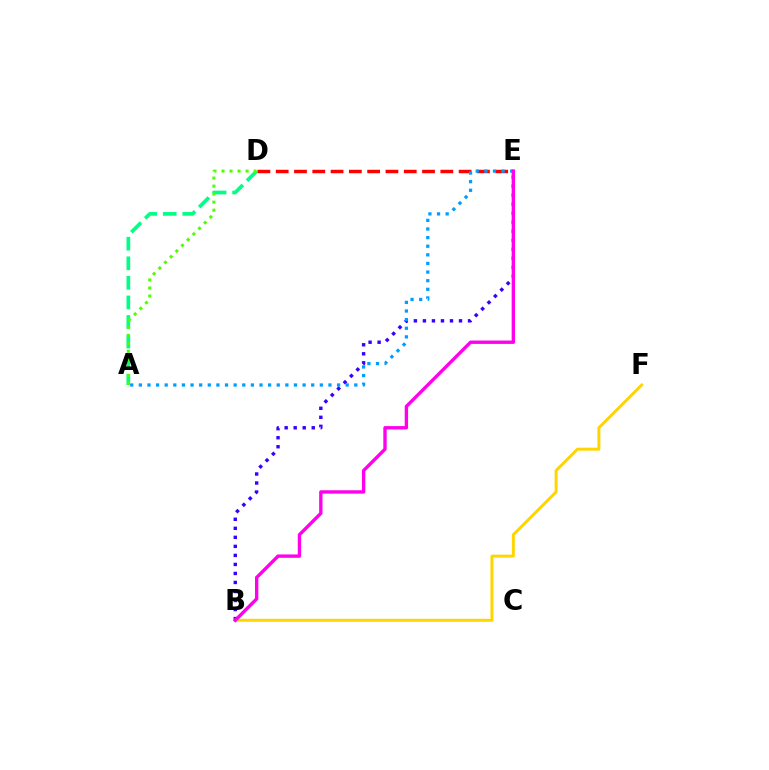{('A', 'D'): [{'color': '#00ff86', 'line_style': 'dashed', 'thickness': 2.66}, {'color': '#4fff00', 'line_style': 'dotted', 'thickness': 2.18}], ('B', 'E'): [{'color': '#3700ff', 'line_style': 'dotted', 'thickness': 2.45}, {'color': '#ff00ed', 'line_style': 'solid', 'thickness': 2.42}], ('B', 'F'): [{'color': '#ffd500', 'line_style': 'solid', 'thickness': 2.13}], ('D', 'E'): [{'color': '#ff0000', 'line_style': 'dashed', 'thickness': 2.49}], ('A', 'E'): [{'color': '#009eff', 'line_style': 'dotted', 'thickness': 2.34}]}